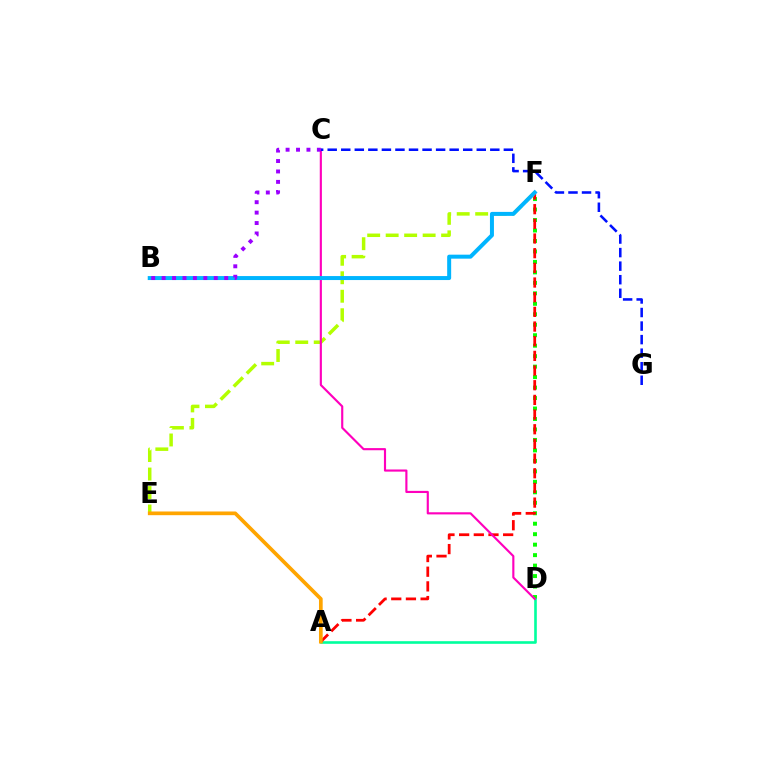{('D', 'F'): [{'color': '#08ff00', 'line_style': 'dotted', 'thickness': 2.85}], ('A', 'D'): [{'color': '#00ff9d', 'line_style': 'solid', 'thickness': 1.89}], ('A', 'F'): [{'color': '#ff0000', 'line_style': 'dashed', 'thickness': 1.99}], ('E', 'F'): [{'color': '#b3ff00', 'line_style': 'dashed', 'thickness': 2.51}], ('C', 'D'): [{'color': '#ff00bd', 'line_style': 'solid', 'thickness': 1.55}], ('C', 'G'): [{'color': '#0010ff', 'line_style': 'dashed', 'thickness': 1.84}], ('B', 'F'): [{'color': '#00b5ff', 'line_style': 'solid', 'thickness': 2.87}], ('B', 'C'): [{'color': '#9b00ff', 'line_style': 'dotted', 'thickness': 2.83}], ('A', 'E'): [{'color': '#ffa500', 'line_style': 'solid', 'thickness': 2.66}]}